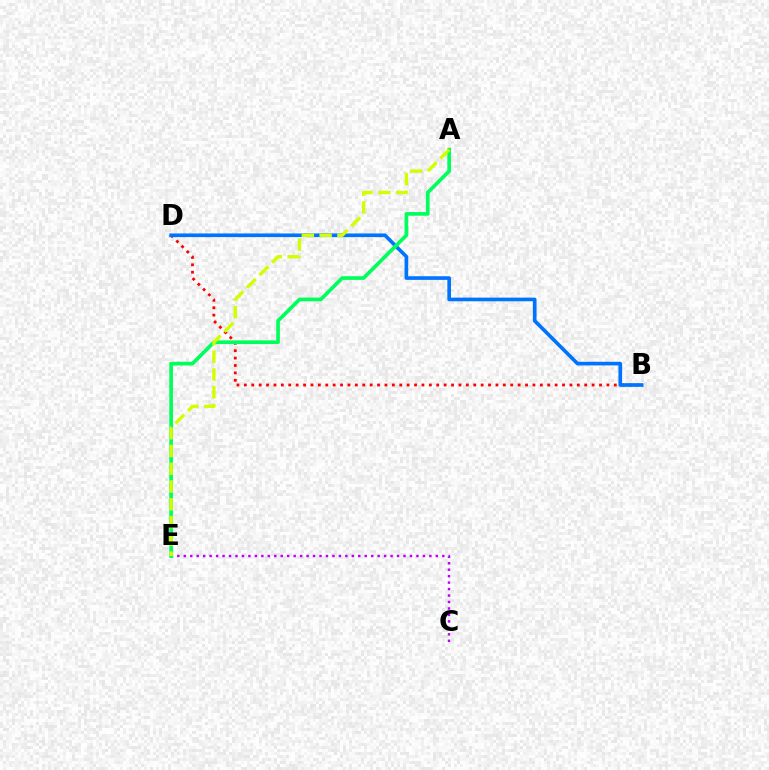{('B', 'D'): [{'color': '#ff0000', 'line_style': 'dotted', 'thickness': 2.01}, {'color': '#0074ff', 'line_style': 'solid', 'thickness': 2.63}], ('C', 'E'): [{'color': '#b900ff', 'line_style': 'dotted', 'thickness': 1.76}], ('A', 'E'): [{'color': '#00ff5c', 'line_style': 'solid', 'thickness': 2.65}, {'color': '#d1ff00', 'line_style': 'dashed', 'thickness': 2.42}]}